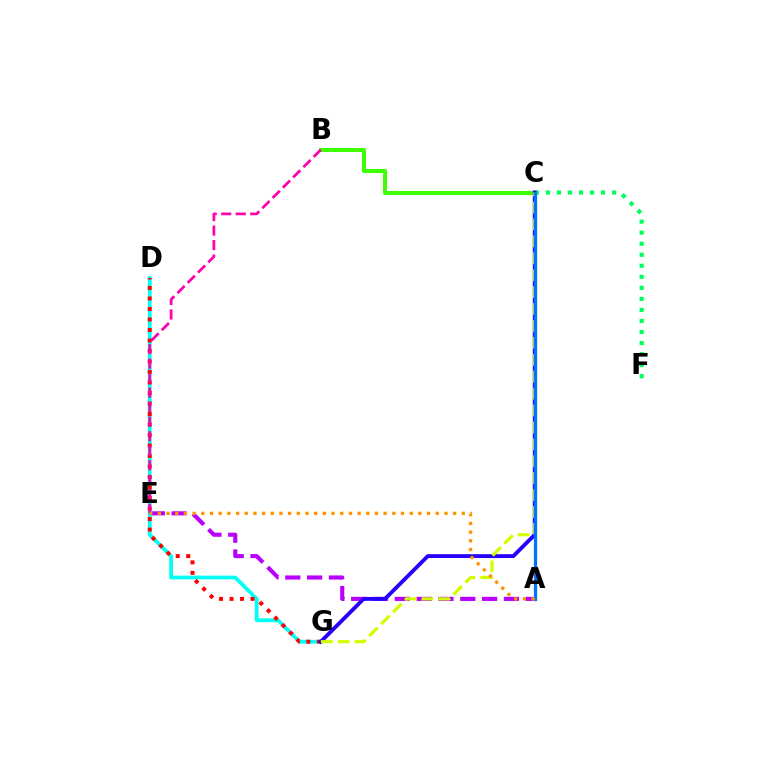{('A', 'E'): [{'color': '#b900ff', 'line_style': 'dashed', 'thickness': 2.96}, {'color': '#ff9400', 'line_style': 'dotted', 'thickness': 2.36}], ('C', 'F'): [{'color': '#00ff5c', 'line_style': 'dotted', 'thickness': 3.0}], ('B', 'C'): [{'color': '#3dff00', 'line_style': 'solid', 'thickness': 2.9}], ('D', 'G'): [{'color': '#00fff6', 'line_style': 'solid', 'thickness': 2.71}, {'color': '#ff0000', 'line_style': 'dotted', 'thickness': 2.85}], ('C', 'G'): [{'color': '#2500ff', 'line_style': 'solid', 'thickness': 2.78}, {'color': '#d1ff00', 'line_style': 'dashed', 'thickness': 2.3}], ('B', 'E'): [{'color': '#ff00ac', 'line_style': 'dashed', 'thickness': 1.97}], ('A', 'C'): [{'color': '#0074ff', 'line_style': 'solid', 'thickness': 2.35}]}